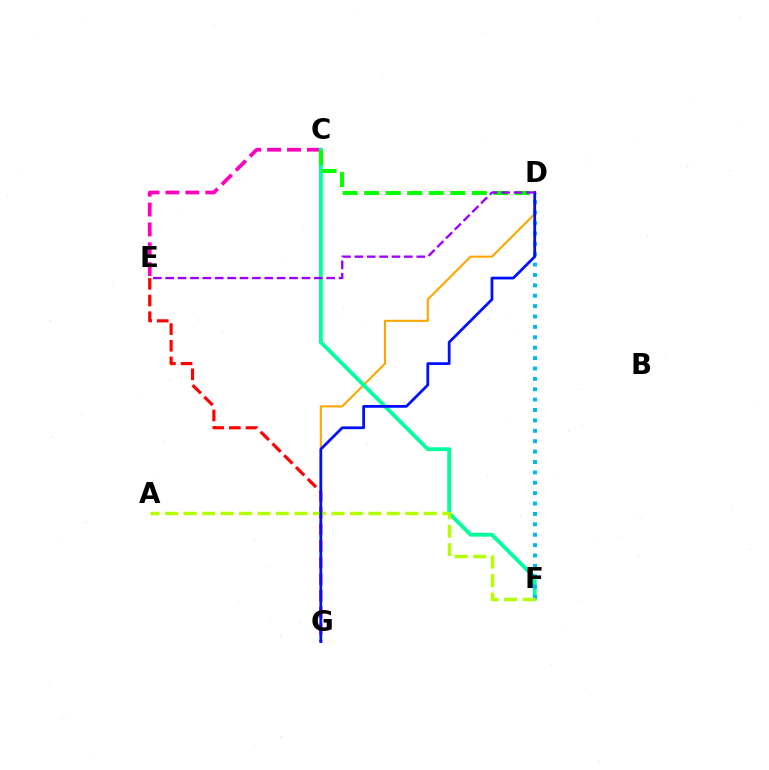{('D', 'G'): [{'color': '#ffa500', 'line_style': 'solid', 'thickness': 1.51}, {'color': '#0010ff', 'line_style': 'solid', 'thickness': 1.98}], ('C', 'E'): [{'color': '#ff00bd', 'line_style': 'dashed', 'thickness': 2.7}], ('C', 'F'): [{'color': '#00ff9d', 'line_style': 'solid', 'thickness': 2.77}], ('E', 'G'): [{'color': '#ff0000', 'line_style': 'dashed', 'thickness': 2.26}], ('D', 'F'): [{'color': '#00b5ff', 'line_style': 'dotted', 'thickness': 2.82}], ('A', 'F'): [{'color': '#b3ff00', 'line_style': 'dashed', 'thickness': 2.51}], ('C', 'D'): [{'color': '#08ff00', 'line_style': 'dashed', 'thickness': 2.93}], ('D', 'E'): [{'color': '#9b00ff', 'line_style': 'dashed', 'thickness': 1.68}]}